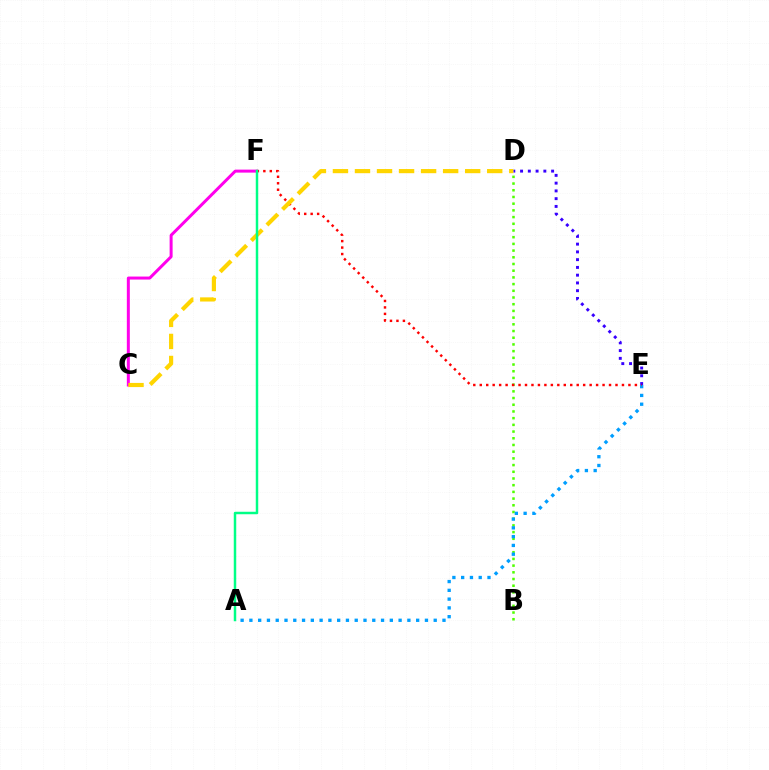{('C', 'F'): [{'color': '#ff00ed', 'line_style': 'solid', 'thickness': 2.16}], ('D', 'E'): [{'color': '#3700ff', 'line_style': 'dotted', 'thickness': 2.11}], ('B', 'D'): [{'color': '#4fff00', 'line_style': 'dotted', 'thickness': 1.82}], ('A', 'E'): [{'color': '#009eff', 'line_style': 'dotted', 'thickness': 2.38}], ('E', 'F'): [{'color': '#ff0000', 'line_style': 'dotted', 'thickness': 1.76}], ('C', 'D'): [{'color': '#ffd500', 'line_style': 'dashed', 'thickness': 2.99}], ('A', 'F'): [{'color': '#00ff86', 'line_style': 'solid', 'thickness': 1.78}]}